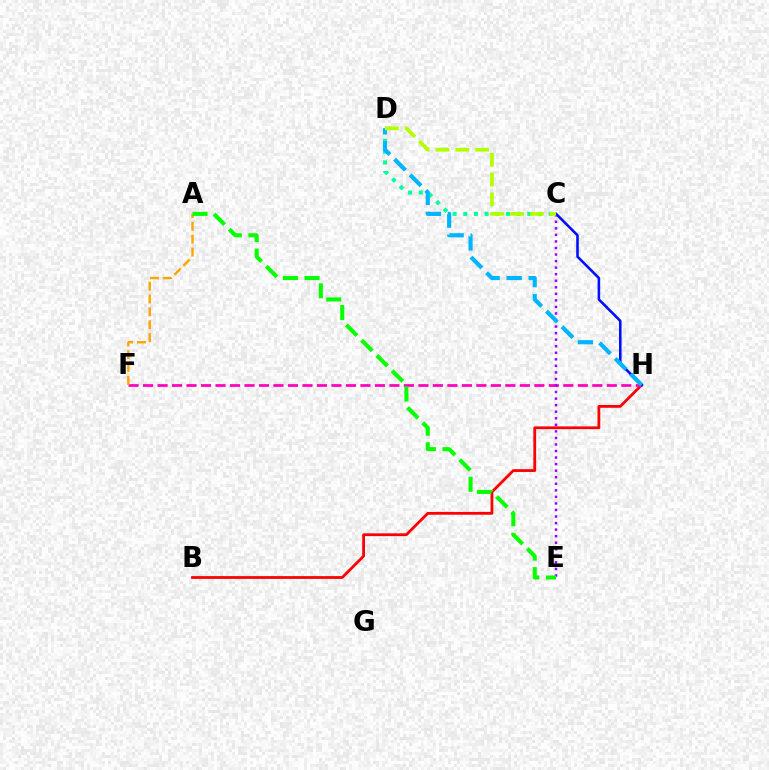{('B', 'H'): [{'color': '#ff0000', 'line_style': 'solid', 'thickness': 2.0}], ('F', 'H'): [{'color': '#ff00bd', 'line_style': 'dashed', 'thickness': 1.97}], ('C', 'E'): [{'color': '#9b00ff', 'line_style': 'dotted', 'thickness': 1.78}], ('A', 'F'): [{'color': '#ffa500', 'line_style': 'dashed', 'thickness': 1.75}], ('C', 'H'): [{'color': '#0010ff', 'line_style': 'solid', 'thickness': 1.86}], ('C', 'D'): [{'color': '#00ff9d', 'line_style': 'dotted', 'thickness': 2.9}, {'color': '#b3ff00', 'line_style': 'dashed', 'thickness': 2.69}], ('D', 'H'): [{'color': '#00b5ff', 'line_style': 'dashed', 'thickness': 3.0}], ('A', 'E'): [{'color': '#08ff00', 'line_style': 'dashed', 'thickness': 2.93}]}